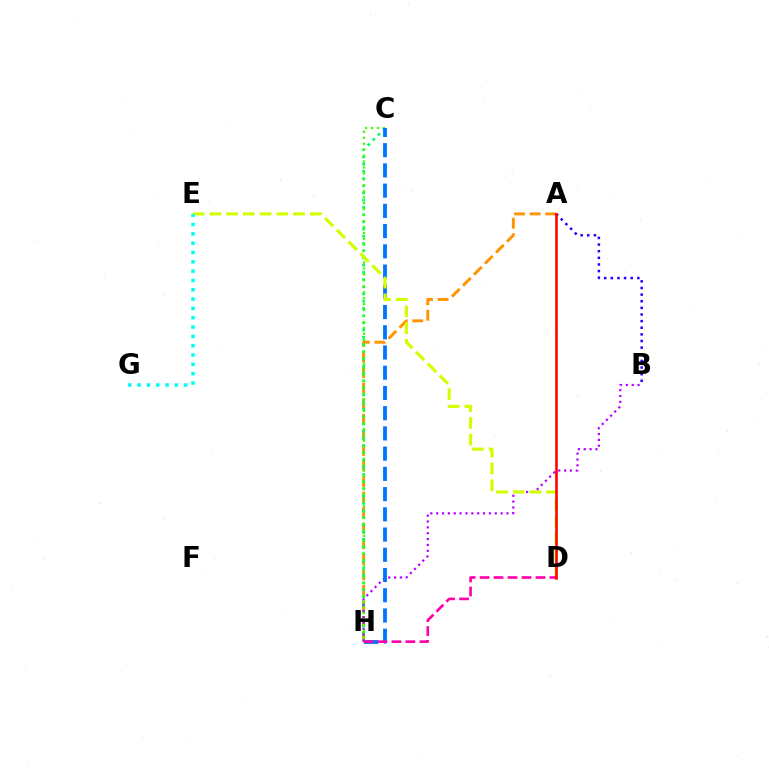{('A', 'H'): [{'color': '#ff9400', 'line_style': 'dashed', 'thickness': 2.11}], ('A', 'B'): [{'color': '#2500ff', 'line_style': 'dotted', 'thickness': 1.8}], ('C', 'H'): [{'color': '#00ff5c', 'line_style': 'dotted', 'thickness': 1.96}, {'color': '#3dff00', 'line_style': 'dotted', 'thickness': 1.61}, {'color': '#0074ff', 'line_style': 'dashed', 'thickness': 2.75}], ('B', 'H'): [{'color': '#b900ff', 'line_style': 'dotted', 'thickness': 1.59}], ('D', 'E'): [{'color': '#d1ff00', 'line_style': 'dashed', 'thickness': 2.27}], ('E', 'G'): [{'color': '#00fff6', 'line_style': 'dotted', 'thickness': 2.53}], ('D', 'H'): [{'color': '#ff00ac', 'line_style': 'dashed', 'thickness': 1.9}], ('A', 'D'): [{'color': '#ff0000', 'line_style': 'solid', 'thickness': 1.85}]}